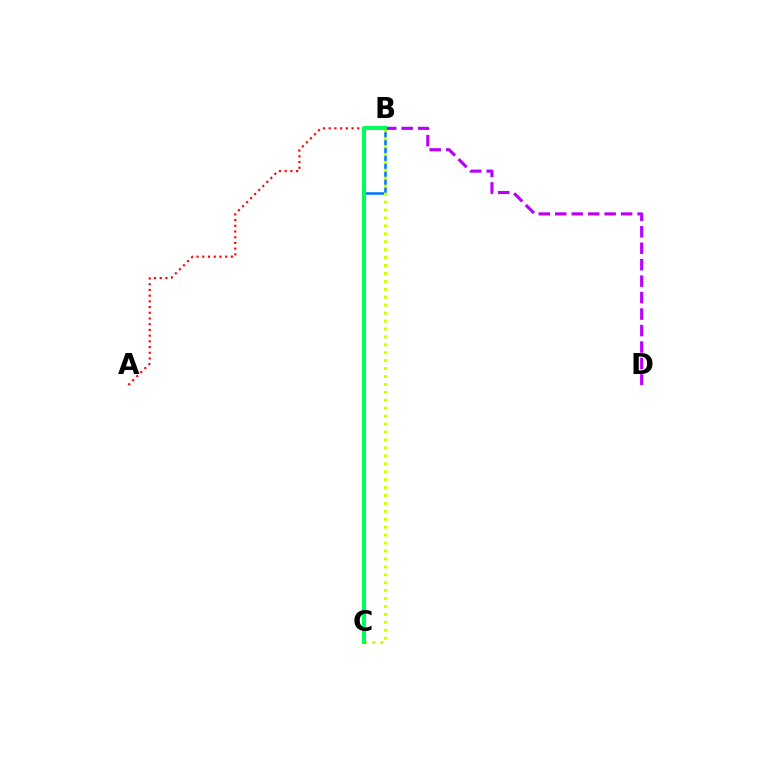{('B', 'D'): [{'color': '#b900ff', 'line_style': 'dashed', 'thickness': 2.24}], ('B', 'C'): [{'color': '#0074ff', 'line_style': 'solid', 'thickness': 1.82}, {'color': '#d1ff00', 'line_style': 'dotted', 'thickness': 2.15}, {'color': '#00ff5c', 'line_style': 'solid', 'thickness': 2.93}], ('A', 'B'): [{'color': '#ff0000', 'line_style': 'dotted', 'thickness': 1.55}]}